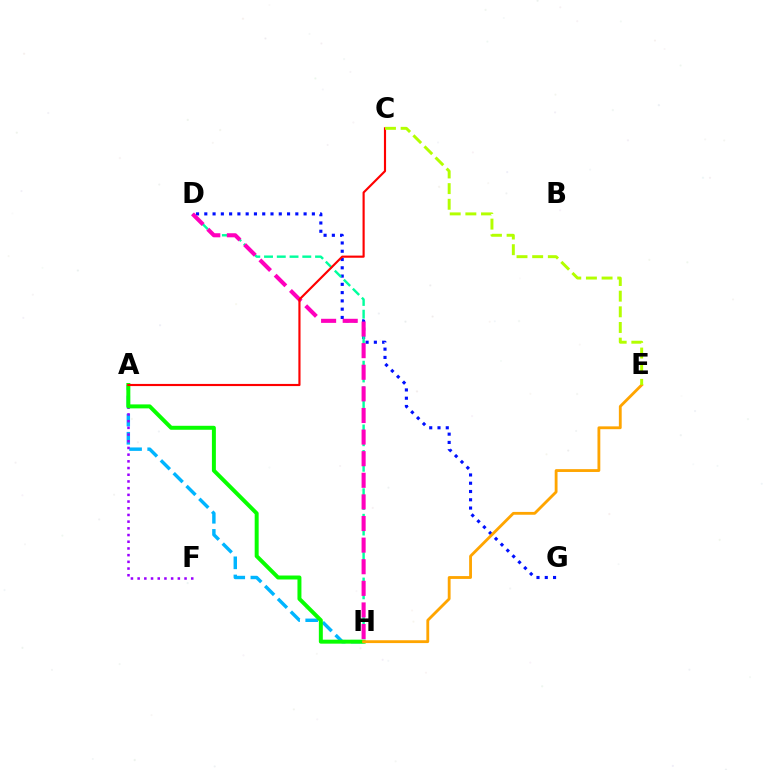{('A', 'H'): [{'color': '#00b5ff', 'line_style': 'dashed', 'thickness': 2.46}, {'color': '#08ff00', 'line_style': 'solid', 'thickness': 2.86}], ('D', 'G'): [{'color': '#0010ff', 'line_style': 'dotted', 'thickness': 2.25}], ('A', 'F'): [{'color': '#9b00ff', 'line_style': 'dotted', 'thickness': 1.82}], ('D', 'H'): [{'color': '#00ff9d', 'line_style': 'dashed', 'thickness': 1.73}, {'color': '#ff00bd', 'line_style': 'dashed', 'thickness': 2.94}], ('A', 'C'): [{'color': '#ff0000', 'line_style': 'solid', 'thickness': 1.55}], ('E', 'H'): [{'color': '#ffa500', 'line_style': 'solid', 'thickness': 2.04}], ('C', 'E'): [{'color': '#b3ff00', 'line_style': 'dashed', 'thickness': 2.13}]}